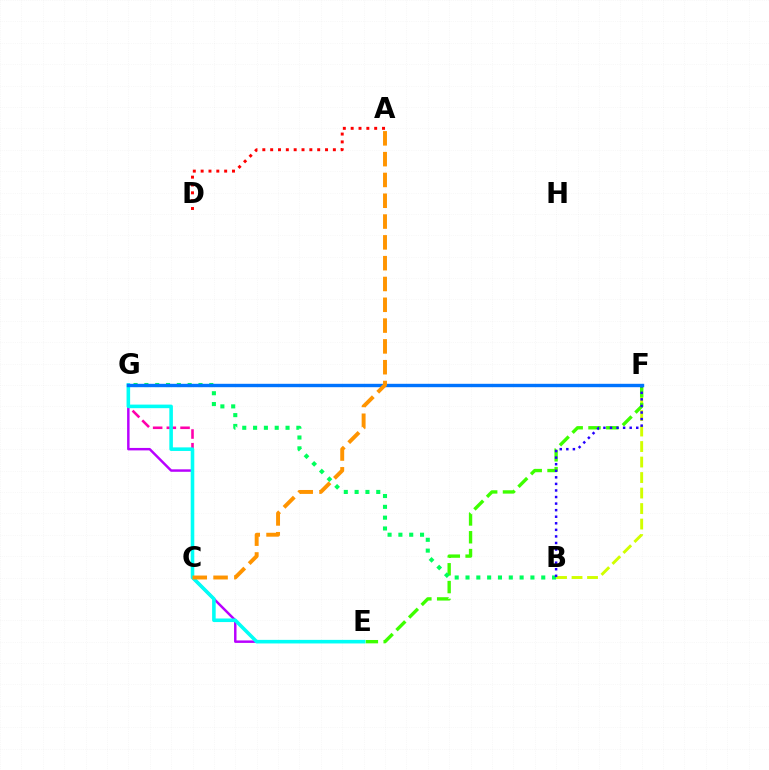{('B', 'F'): [{'color': '#d1ff00', 'line_style': 'dashed', 'thickness': 2.11}, {'color': '#2500ff', 'line_style': 'dotted', 'thickness': 1.78}], ('E', 'G'): [{'color': '#b900ff', 'line_style': 'solid', 'thickness': 1.77}, {'color': '#00fff6', 'line_style': 'solid', 'thickness': 2.57}], ('E', 'F'): [{'color': '#3dff00', 'line_style': 'dashed', 'thickness': 2.42}], ('C', 'G'): [{'color': '#ff00ac', 'line_style': 'dashed', 'thickness': 1.86}], ('B', 'G'): [{'color': '#00ff5c', 'line_style': 'dotted', 'thickness': 2.94}], ('A', 'D'): [{'color': '#ff0000', 'line_style': 'dotted', 'thickness': 2.13}], ('F', 'G'): [{'color': '#0074ff', 'line_style': 'solid', 'thickness': 2.44}], ('A', 'C'): [{'color': '#ff9400', 'line_style': 'dashed', 'thickness': 2.83}]}